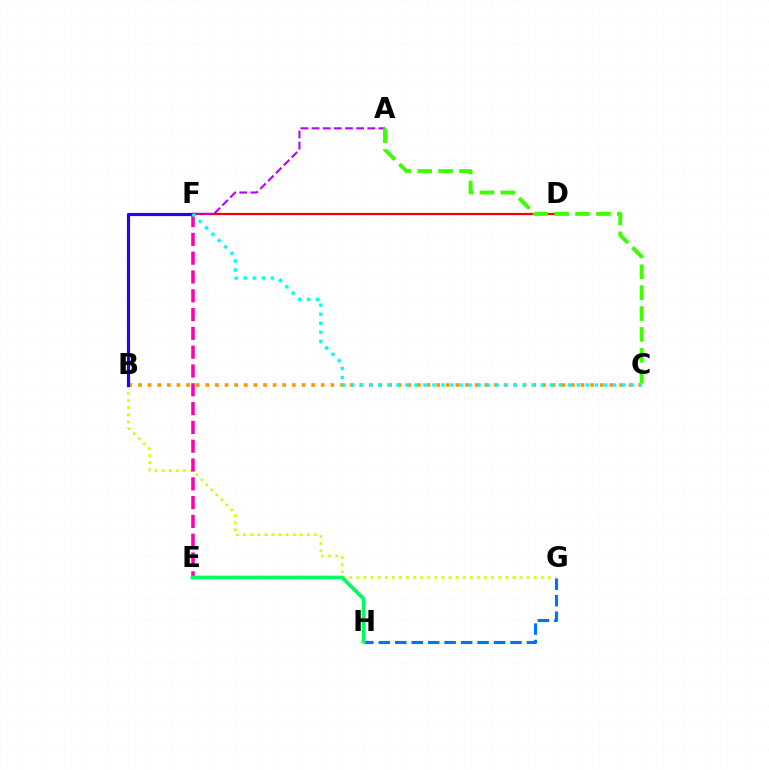{('D', 'F'): [{'color': '#ff0000', 'line_style': 'solid', 'thickness': 1.61}], ('B', 'C'): [{'color': '#ff9400', 'line_style': 'dotted', 'thickness': 2.61}], ('A', 'F'): [{'color': '#b900ff', 'line_style': 'dashed', 'thickness': 1.51}], ('B', 'G'): [{'color': '#d1ff00', 'line_style': 'dotted', 'thickness': 1.93}], ('G', 'H'): [{'color': '#0074ff', 'line_style': 'dashed', 'thickness': 2.24}], ('A', 'C'): [{'color': '#3dff00', 'line_style': 'dashed', 'thickness': 2.84}], ('E', 'F'): [{'color': '#ff00ac', 'line_style': 'dashed', 'thickness': 2.55}], ('B', 'F'): [{'color': '#2500ff', 'line_style': 'solid', 'thickness': 2.28}], ('C', 'F'): [{'color': '#00fff6', 'line_style': 'dotted', 'thickness': 2.45}], ('E', 'H'): [{'color': '#00ff5c', 'line_style': 'solid', 'thickness': 2.71}]}